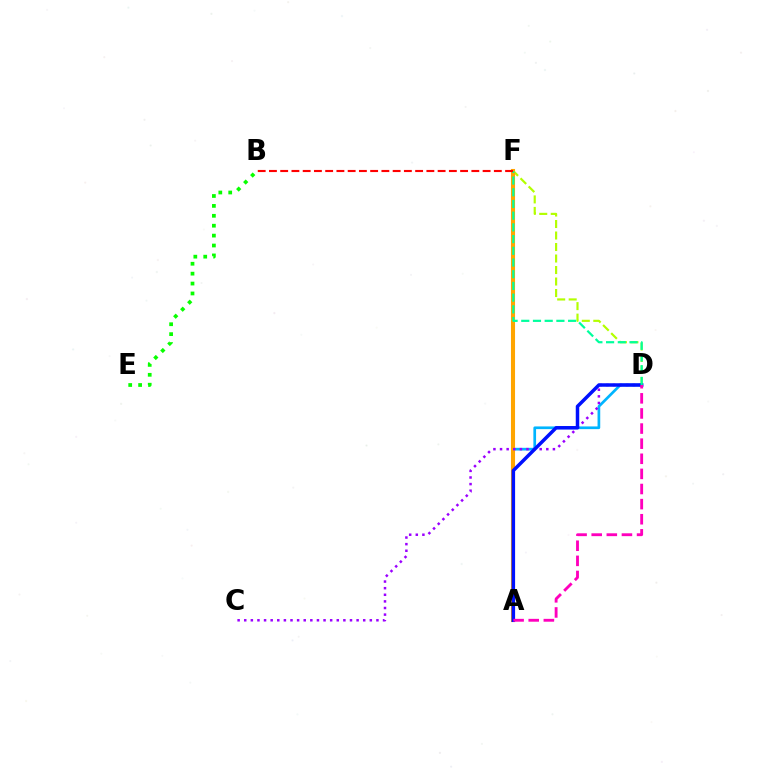{('A', 'D'): [{'color': '#00b5ff', 'line_style': 'solid', 'thickness': 1.94}, {'color': '#0010ff', 'line_style': 'solid', 'thickness': 2.51}, {'color': '#ff00bd', 'line_style': 'dashed', 'thickness': 2.05}], ('D', 'F'): [{'color': '#b3ff00', 'line_style': 'dashed', 'thickness': 1.56}, {'color': '#00ff9d', 'line_style': 'dashed', 'thickness': 1.59}], ('A', 'F'): [{'color': '#ffa500', 'line_style': 'solid', 'thickness': 2.94}], ('C', 'D'): [{'color': '#9b00ff', 'line_style': 'dotted', 'thickness': 1.8}], ('B', 'E'): [{'color': '#08ff00', 'line_style': 'dotted', 'thickness': 2.69}], ('B', 'F'): [{'color': '#ff0000', 'line_style': 'dashed', 'thickness': 1.53}]}